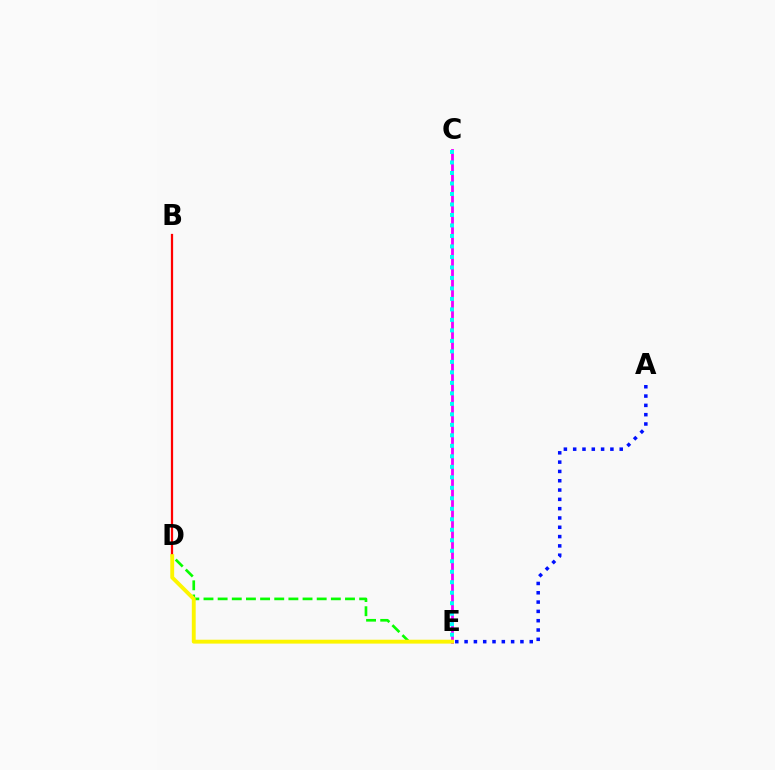{('C', 'E'): [{'color': '#ee00ff', 'line_style': 'solid', 'thickness': 2.02}, {'color': '#00fff6', 'line_style': 'dotted', 'thickness': 2.85}], ('A', 'E'): [{'color': '#0010ff', 'line_style': 'dotted', 'thickness': 2.53}], ('D', 'E'): [{'color': '#08ff00', 'line_style': 'dashed', 'thickness': 1.92}, {'color': '#fcf500', 'line_style': 'solid', 'thickness': 2.79}], ('B', 'D'): [{'color': '#ff0000', 'line_style': 'solid', 'thickness': 1.61}]}